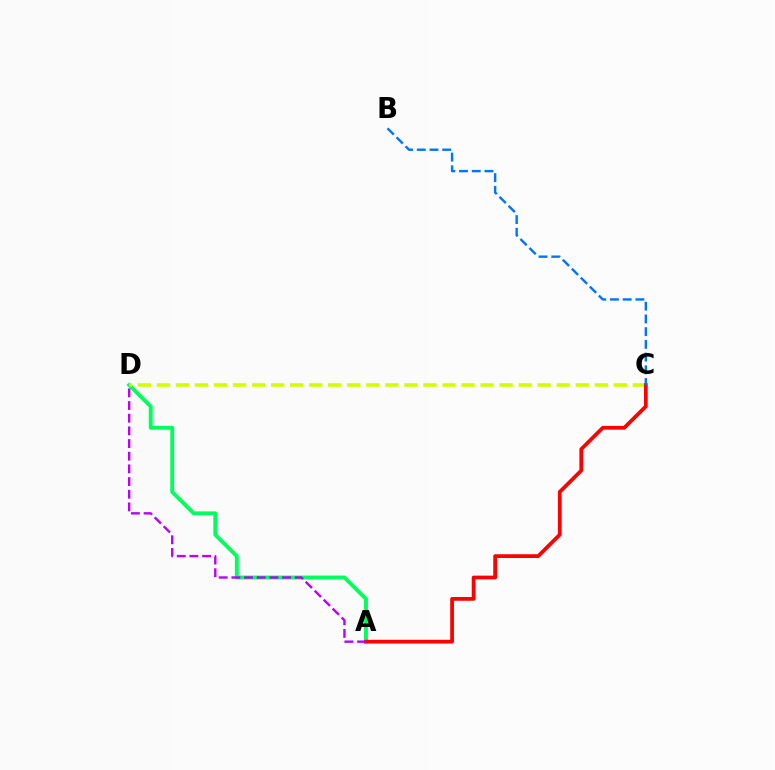{('A', 'D'): [{'color': '#00ff5c', 'line_style': 'solid', 'thickness': 2.79}, {'color': '#b900ff', 'line_style': 'dashed', 'thickness': 1.72}], ('C', 'D'): [{'color': '#d1ff00', 'line_style': 'dashed', 'thickness': 2.59}], ('A', 'C'): [{'color': '#ff0000', 'line_style': 'solid', 'thickness': 2.7}], ('B', 'C'): [{'color': '#0074ff', 'line_style': 'dashed', 'thickness': 1.73}]}